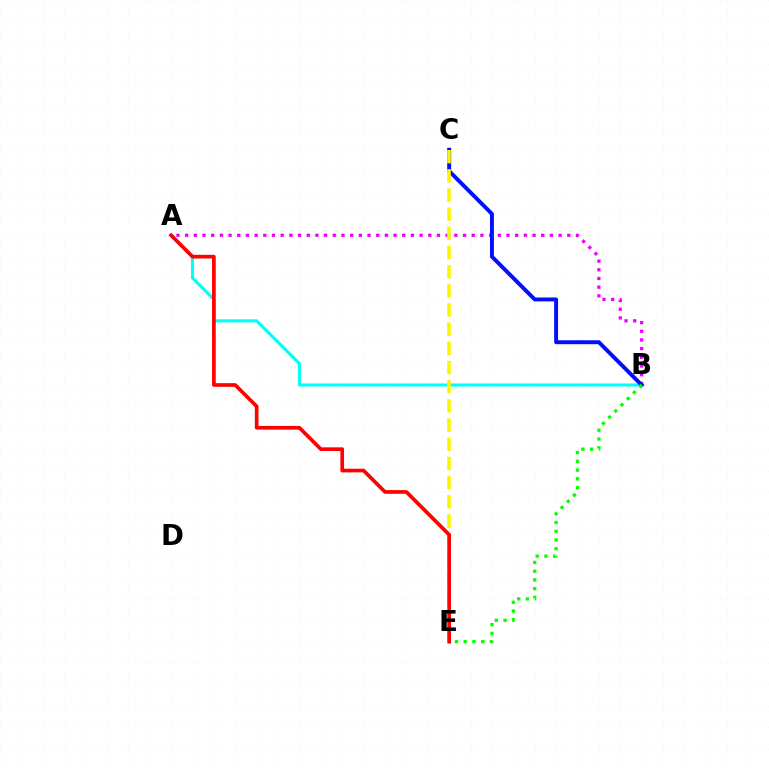{('A', 'B'): [{'color': '#00fff6', 'line_style': 'solid', 'thickness': 2.2}, {'color': '#ee00ff', 'line_style': 'dotted', 'thickness': 2.36}], ('B', 'C'): [{'color': '#0010ff', 'line_style': 'solid', 'thickness': 2.83}], ('C', 'E'): [{'color': '#fcf500', 'line_style': 'dashed', 'thickness': 2.6}], ('B', 'E'): [{'color': '#08ff00', 'line_style': 'dotted', 'thickness': 2.38}], ('A', 'E'): [{'color': '#ff0000', 'line_style': 'solid', 'thickness': 2.65}]}